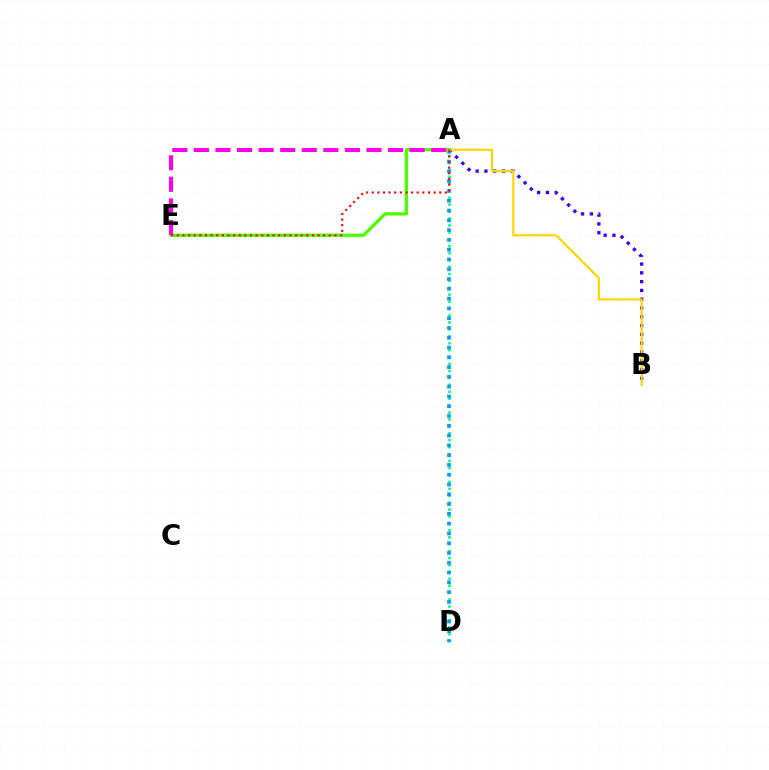{('A', 'B'): [{'color': '#3700ff', 'line_style': 'dotted', 'thickness': 2.39}, {'color': '#ffd500', 'line_style': 'solid', 'thickness': 1.57}], ('A', 'D'): [{'color': '#00ff86', 'line_style': 'dotted', 'thickness': 1.88}, {'color': '#009eff', 'line_style': 'dotted', 'thickness': 2.66}], ('A', 'E'): [{'color': '#4fff00', 'line_style': 'solid', 'thickness': 2.4}, {'color': '#ff00ed', 'line_style': 'dashed', 'thickness': 2.93}, {'color': '#ff0000', 'line_style': 'dotted', 'thickness': 1.53}]}